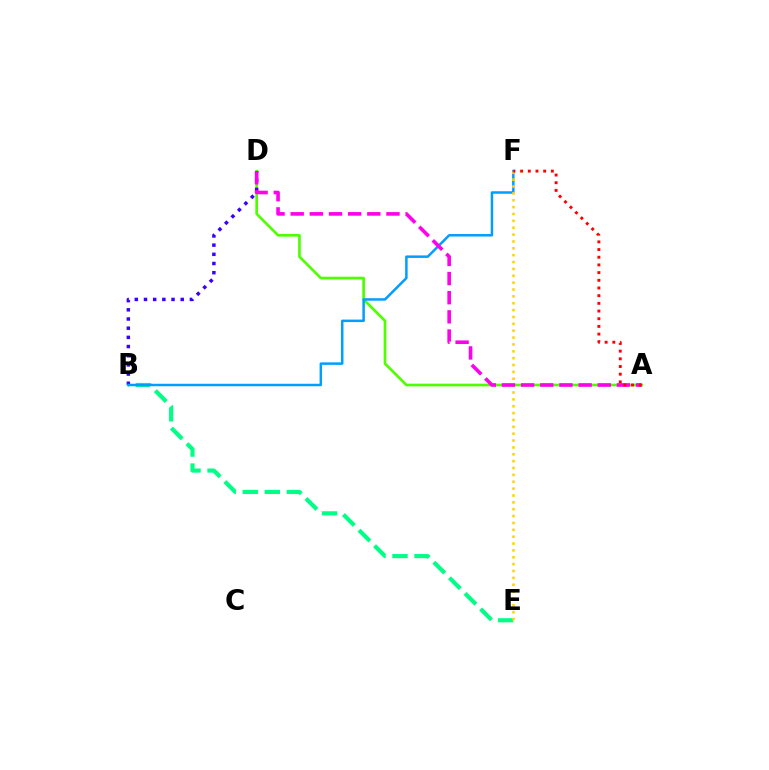{('B', 'E'): [{'color': '#00ff86', 'line_style': 'dashed', 'thickness': 2.99}], ('A', 'D'): [{'color': '#4fff00', 'line_style': 'solid', 'thickness': 1.93}, {'color': '#ff00ed', 'line_style': 'dashed', 'thickness': 2.6}], ('B', 'D'): [{'color': '#3700ff', 'line_style': 'dotted', 'thickness': 2.49}], ('B', 'F'): [{'color': '#009eff', 'line_style': 'solid', 'thickness': 1.79}], ('E', 'F'): [{'color': '#ffd500', 'line_style': 'dotted', 'thickness': 1.87}], ('A', 'F'): [{'color': '#ff0000', 'line_style': 'dotted', 'thickness': 2.09}]}